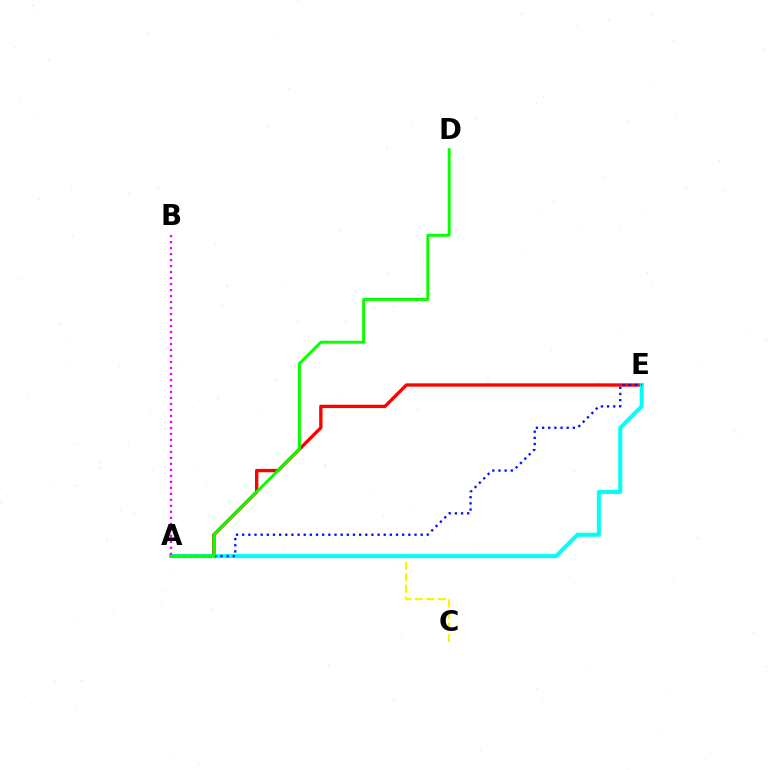{('A', 'C'): [{'color': '#fcf500', 'line_style': 'dashed', 'thickness': 1.56}], ('A', 'E'): [{'color': '#ff0000', 'line_style': 'solid', 'thickness': 2.4}, {'color': '#00fff6', 'line_style': 'solid', 'thickness': 2.89}, {'color': '#0010ff', 'line_style': 'dotted', 'thickness': 1.67}], ('A', 'D'): [{'color': '#08ff00', 'line_style': 'solid', 'thickness': 2.12}], ('A', 'B'): [{'color': '#ee00ff', 'line_style': 'dotted', 'thickness': 1.63}]}